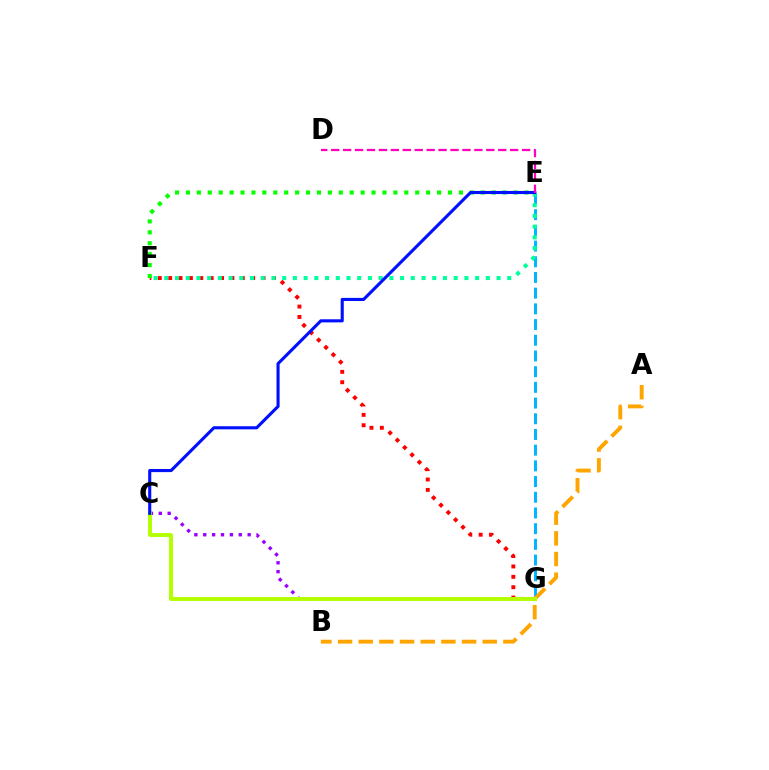{('E', 'G'): [{'color': '#00b5ff', 'line_style': 'dashed', 'thickness': 2.13}], ('F', 'G'): [{'color': '#ff0000', 'line_style': 'dotted', 'thickness': 2.82}], ('E', 'F'): [{'color': '#00ff9d', 'line_style': 'dotted', 'thickness': 2.91}, {'color': '#08ff00', 'line_style': 'dotted', 'thickness': 2.97}], ('C', 'G'): [{'color': '#9b00ff', 'line_style': 'dotted', 'thickness': 2.41}, {'color': '#b3ff00', 'line_style': 'solid', 'thickness': 2.86}], ('A', 'B'): [{'color': '#ffa500', 'line_style': 'dashed', 'thickness': 2.81}], ('C', 'E'): [{'color': '#0010ff', 'line_style': 'solid', 'thickness': 2.24}], ('D', 'E'): [{'color': '#ff00bd', 'line_style': 'dashed', 'thickness': 1.62}]}